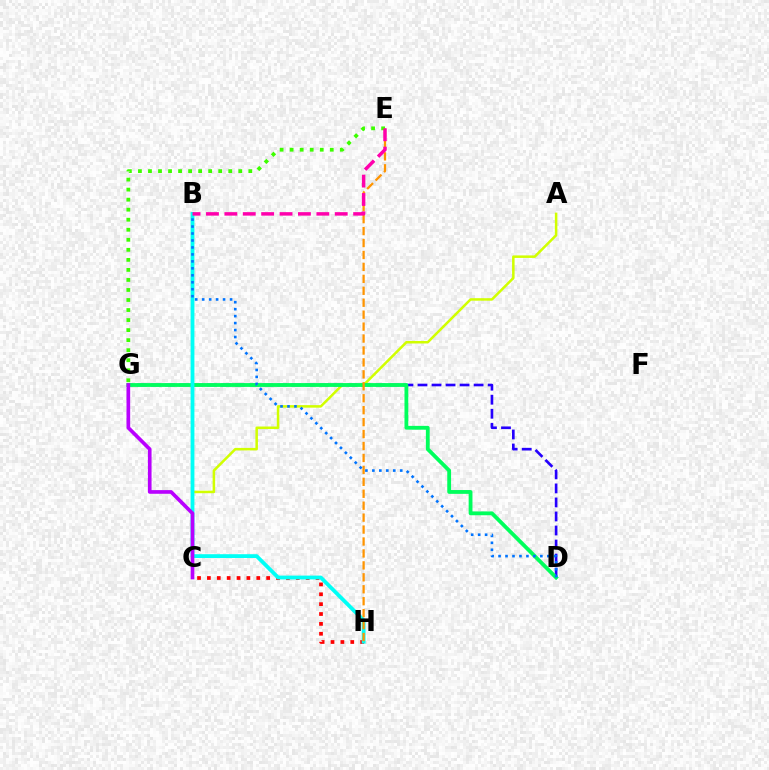{('C', 'H'): [{'color': '#ff0000', 'line_style': 'dotted', 'thickness': 2.68}], ('A', 'C'): [{'color': '#d1ff00', 'line_style': 'solid', 'thickness': 1.81}], ('D', 'G'): [{'color': '#2500ff', 'line_style': 'dashed', 'thickness': 1.91}, {'color': '#00ff5c', 'line_style': 'solid', 'thickness': 2.75}], ('B', 'H'): [{'color': '#00fff6', 'line_style': 'solid', 'thickness': 2.74}], ('E', 'H'): [{'color': '#ff9400', 'line_style': 'dashed', 'thickness': 1.62}], ('E', 'G'): [{'color': '#3dff00', 'line_style': 'dotted', 'thickness': 2.73}], ('C', 'G'): [{'color': '#b900ff', 'line_style': 'solid', 'thickness': 2.64}], ('B', 'D'): [{'color': '#0074ff', 'line_style': 'dotted', 'thickness': 1.89}], ('B', 'E'): [{'color': '#ff00ac', 'line_style': 'dashed', 'thickness': 2.5}]}